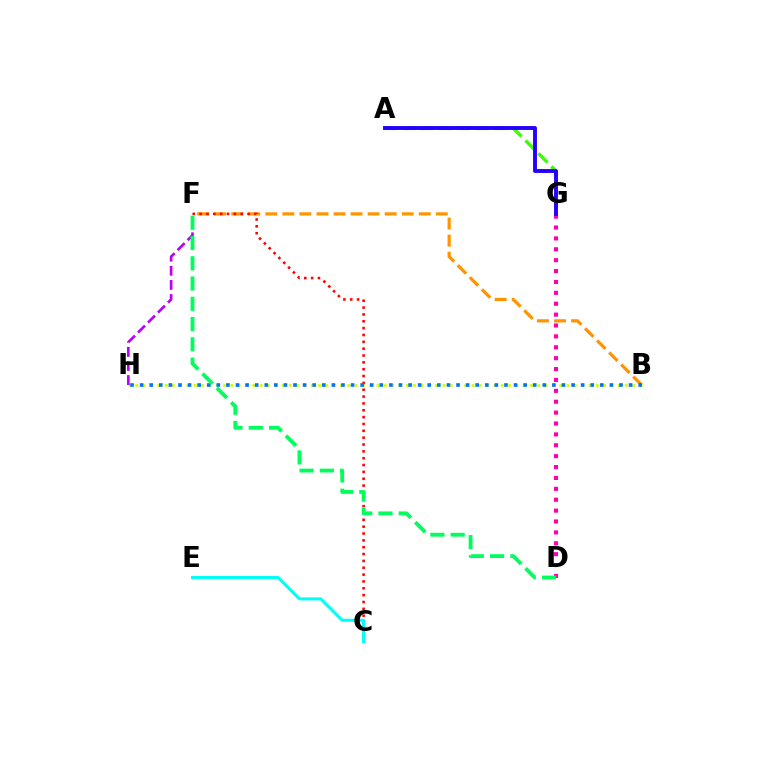{('B', 'F'): [{'color': '#ff9400', 'line_style': 'dashed', 'thickness': 2.32}], ('B', 'H'): [{'color': '#d1ff00', 'line_style': 'dotted', 'thickness': 1.99}, {'color': '#0074ff', 'line_style': 'dotted', 'thickness': 2.61}], ('A', 'G'): [{'color': '#3dff00', 'line_style': 'dashed', 'thickness': 2.49}, {'color': '#2500ff', 'line_style': 'solid', 'thickness': 2.8}], ('F', 'H'): [{'color': '#b900ff', 'line_style': 'dashed', 'thickness': 1.92}], ('D', 'G'): [{'color': '#ff00ac', 'line_style': 'dotted', 'thickness': 2.96}], ('C', 'F'): [{'color': '#ff0000', 'line_style': 'dotted', 'thickness': 1.86}], ('D', 'F'): [{'color': '#00ff5c', 'line_style': 'dashed', 'thickness': 2.75}], ('C', 'E'): [{'color': '#00fff6', 'line_style': 'solid', 'thickness': 2.19}]}